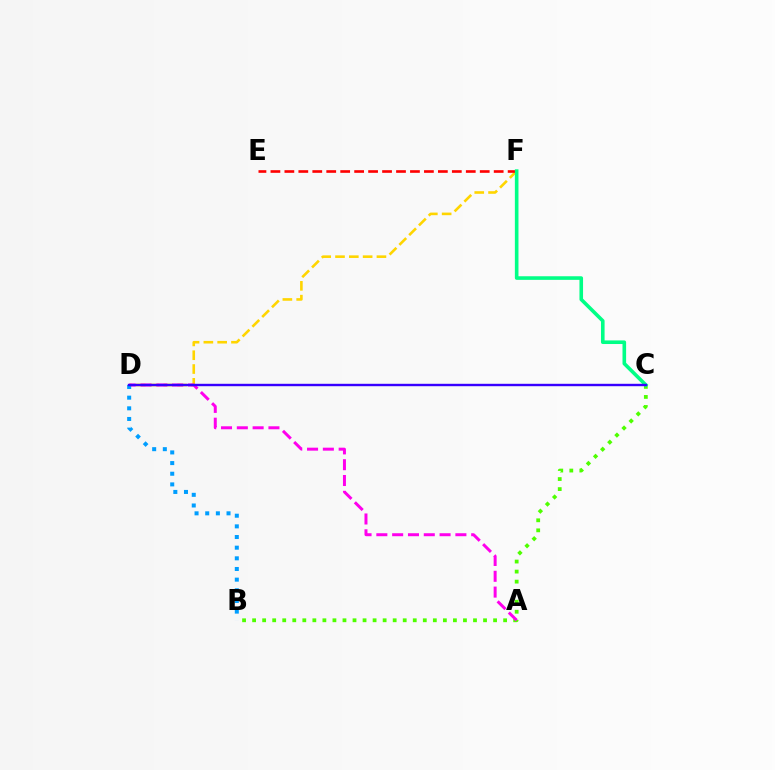{('D', 'F'): [{'color': '#ffd500', 'line_style': 'dashed', 'thickness': 1.88}], ('B', 'C'): [{'color': '#4fff00', 'line_style': 'dotted', 'thickness': 2.73}], ('A', 'D'): [{'color': '#ff00ed', 'line_style': 'dashed', 'thickness': 2.15}], ('E', 'F'): [{'color': '#ff0000', 'line_style': 'dashed', 'thickness': 1.9}], ('C', 'F'): [{'color': '#00ff86', 'line_style': 'solid', 'thickness': 2.6}], ('B', 'D'): [{'color': '#009eff', 'line_style': 'dotted', 'thickness': 2.9}], ('C', 'D'): [{'color': '#3700ff', 'line_style': 'solid', 'thickness': 1.74}]}